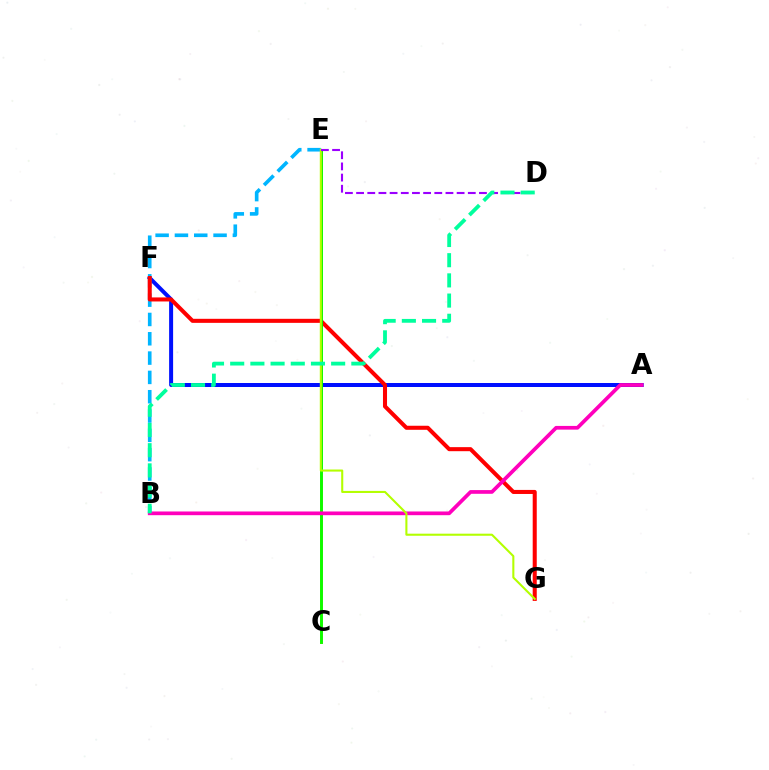{('A', 'F'): [{'color': '#0010ff', 'line_style': 'solid', 'thickness': 2.87}], ('B', 'E'): [{'color': '#00b5ff', 'line_style': 'dashed', 'thickness': 2.62}], ('C', 'E'): [{'color': '#ffa500', 'line_style': 'solid', 'thickness': 2.14}, {'color': '#08ff00', 'line_style': 'solid', 'thickness': 2.05}], ('F', 'G'): [{'color': '#ff0000', 'line_style': 'solid', 'thickness': 2.91}], ('A', 'B'): [{'color': '#ff00bd', 'line_style': 'solid', 'thickness': 2.67}], ('E', 'G'): [{'color': '#b3ff00', 'line_style': 'solid', 'thickness': 1.5}], ('D', 'E'): [{'color': '#9b00ff', 'line_style': 'dashed', 'thickness': 1.52}], ('B', 'D'): [{'color': '#00ff9d', 'line_style': 'dashed', 'thickness': 2.74}]}